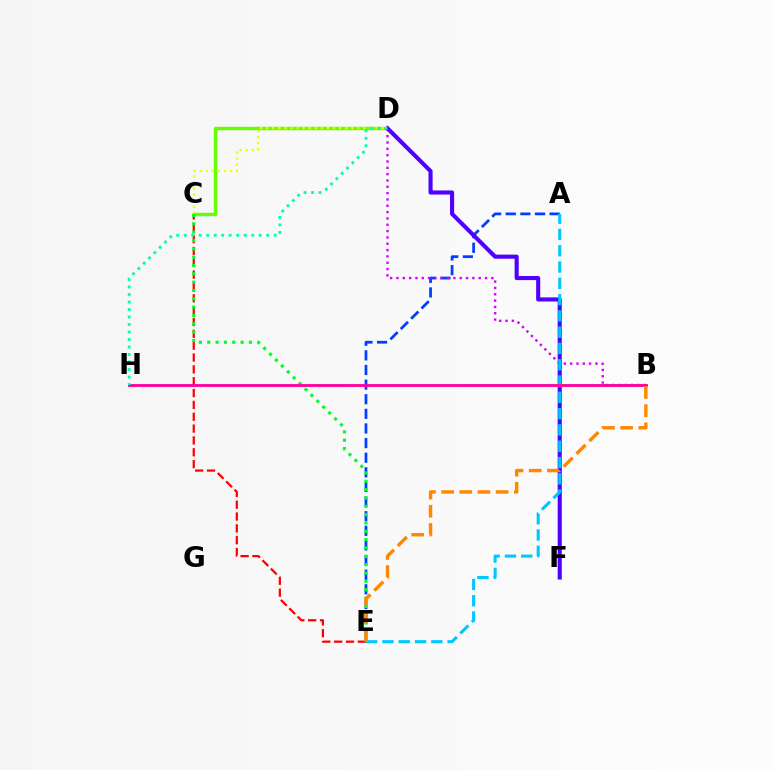{('A', 'E'): [{'color': '#003fff', 'line_style': 'dashed', 'thickness': 1.99}, {'color': '#00c7ff', 'line_style': 'dashed', 'thickness': 2.21}], ('C', 'D'): [{'color': '#66ff00', 'line_style': 'solid', 'thickness': 2.45}, {'color': '#eeff00', 'line_style': 'dotted', 'thickness': 1.65}], ('B', 'D'): [{'color': '#d600ff', 'line_style': 'dotted', 'thickness': 1.72}], ('C', 'E'): [{'color': '#ff0000', 'line_style': 'dashed', 'thickness': 1.61}, {'color': '#00ff27', 'line_style': 'dotted', 'thickness': 2.27}], ('D', 'F'): [{'color': '#4f00ff', 'line_style': 'solid', 'thickness': 2.95}], ('B', 'H'): [{'color': '#ff00a0', 'line_style': 'solid', 'thickness': 2.05}], ('D', 'H'): [{'color': '#00ffaf', 'line_style': 'dotted', 'thickness': 2.04}], ('B', 'E'): [{'color': '#ff8800', 'line_style': 'dashed', 'thickness': 2.47}]}